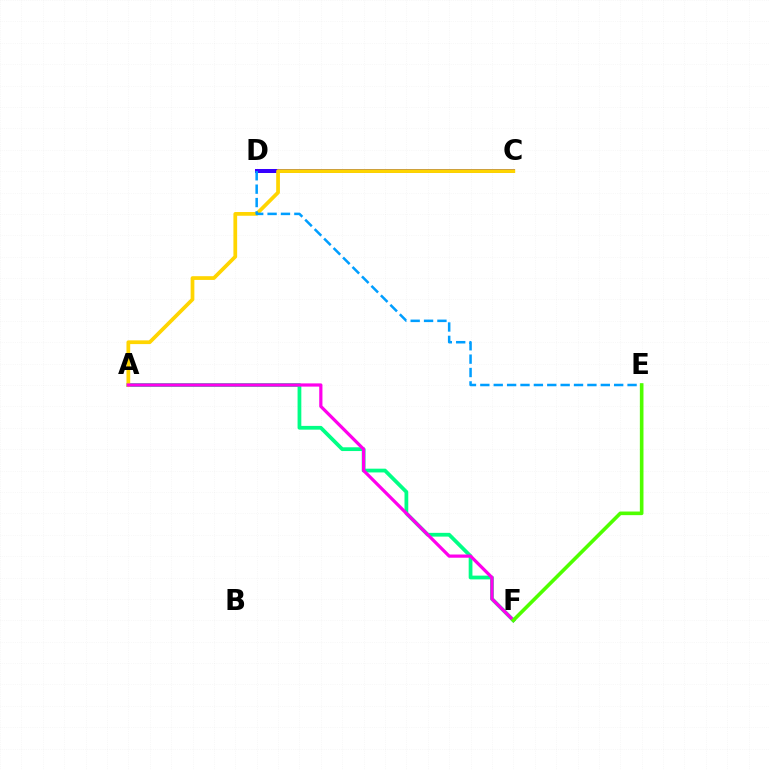{('C', 'D'): [{'color': '#ff0000', 'line_style': 'dotted', 'thickness': 2.77}, {'color': '#3700ff', 'line_style': 'solid', 'thickness': 2.88}], ('A', 'F'): [{'color': '#00ff86', 'line_style': 'solid', 'thickness': 2.71}, {'color': '#ff00ed', 'line_style': 'solid', 'thickness': 2.32}], ('A', 'C'): [{'color': '#ffd500', 'line_style': 'solid', 'thickness': 2.69}], ('D', 'E'): [{'color': '#009eff', 'line_style': 'dashed', 'thickness': 1.82}], ('E', 'F'): [{'color': '#4fff00', 'line_style': 'solid', 'thickness': 2.61}]}